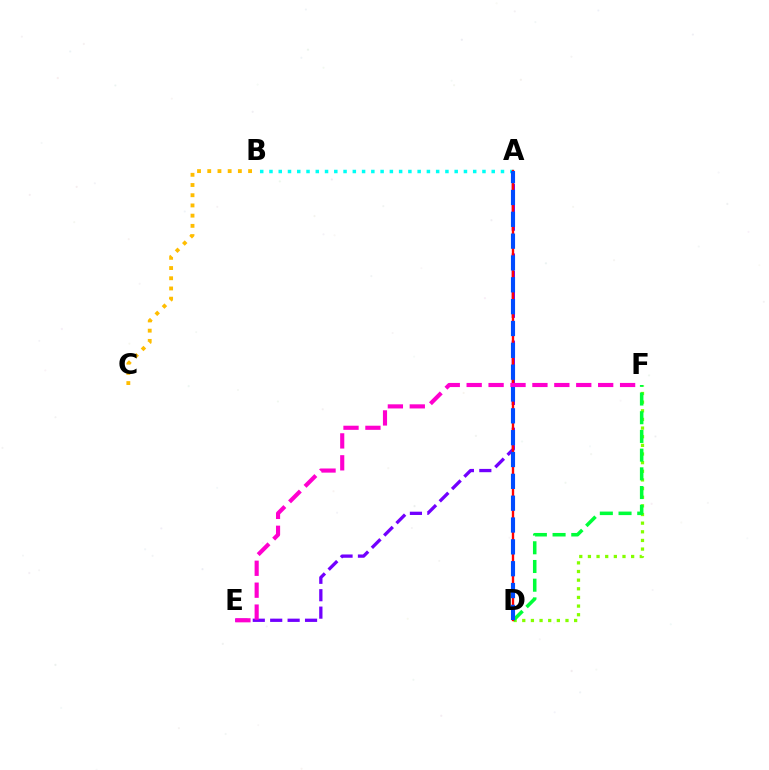{('D', 'F'): [{'color': '#84ff00', 'line_style': 'dotted', 'thickness': 2.35}, {'color': '#00ff39', 'line_style': 'dashed', 'thickness': 2.54}], ('A', 'B'): [{'color': '#00fff6', 'line_style': 'dotted', 'thickness': 2.52}], ('B', 'C'): [{'color': '#ffbd00', 'line_style': 'dotted', 'thickness': 2.77}], ('A', 'E'): [{'color': '#7200ff', 'line_style': 'dashed', 'thickness': 2.37}], ('A', 'D'): [{'color': '#ff0000', 'line_style': 'solid', 'thickness': 1.69}, {'color': '#004bff', 'line_style': 'dashed', 'thickness': 2.97}], ('E', 'F'): [{'color': '#ff00cf', 'line_style': 'dashed', 'thickness': 2.98}]}